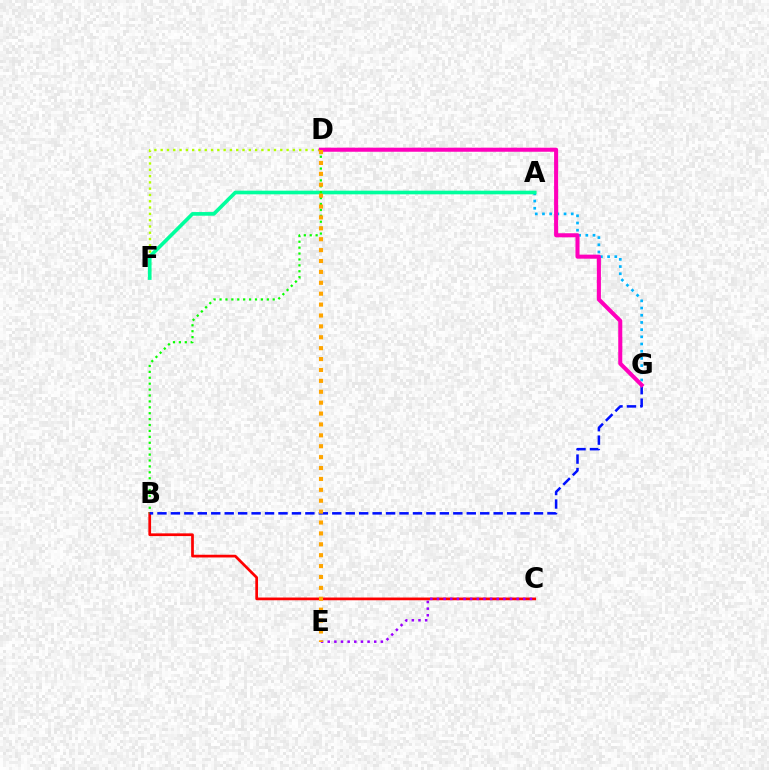{('B', 'C'): [{'color': '#ff0000', 'line_style': 'solid', 'thickness': 1.96}], ('A', 'G'): [{'color': '#00b5ff', 'line_style': 'dotted', 'thickness': 1.95}], ('C', 'E'): [{'color': '#9b00ff', 'line_style': 'dotted', 'thickness': 1.8}], ('D', 'F'): [{'color': '#b3ff00', 'line_style': 'dotted', 'thickness': 1.71}], ('A', 'F'): [{'color': '#00ff9d', 'line_style': 'solid', 'thickness': 2.63}], ('B', 'D'): [{'color': '#08ff00', 'line_style': 'dotted', 'thickness': 1.61}], ('B', 'G'): [{'color': '#0010ff', 'line_style': 'dashed', 'thickness': 1.83}], ('D', 'G'): [{'color': '#ff00bd', 'line_style': 'solid', 'thickness': 2.92}], ('D', 'E'): [{'color': '#ffa500', 'line_style': 'dotted', 'thickness': 2.96}]}